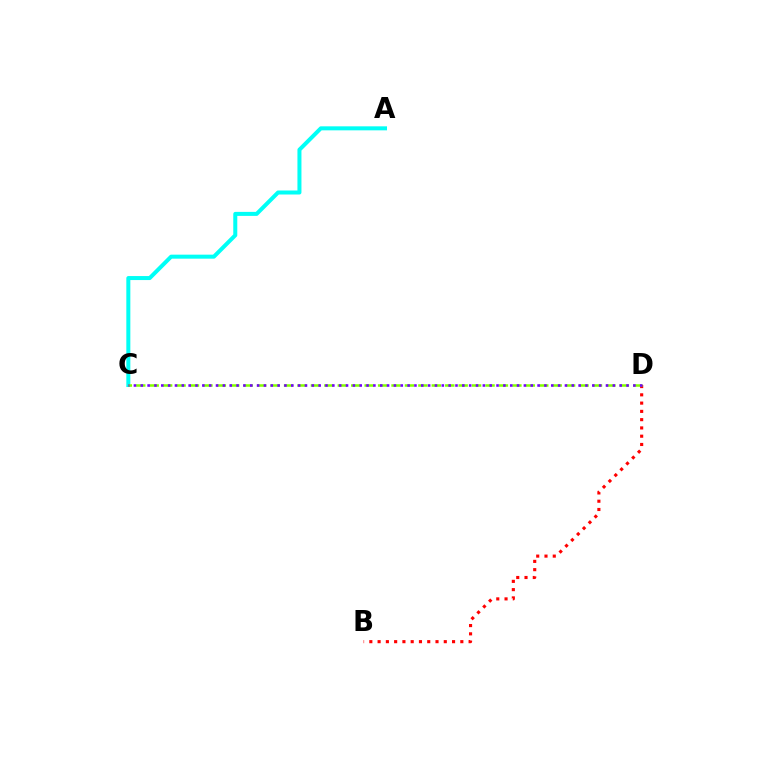{('A', 'C'): [{'color': '#00fff6', 'line_style': 'solid', 'thickness': 2.89}], ('B', 'D'): [{'color': '#ff0000', 'line_style': 'dotted', 'thickness': 2.25}], ('C', 'D'): [{'color': '#84ff00', 'line_style': 'dashed', 'thickness': 1.82}, {'color': '#7200ff', 'line_style': 'dotted', 'thickness': 1.86}]}